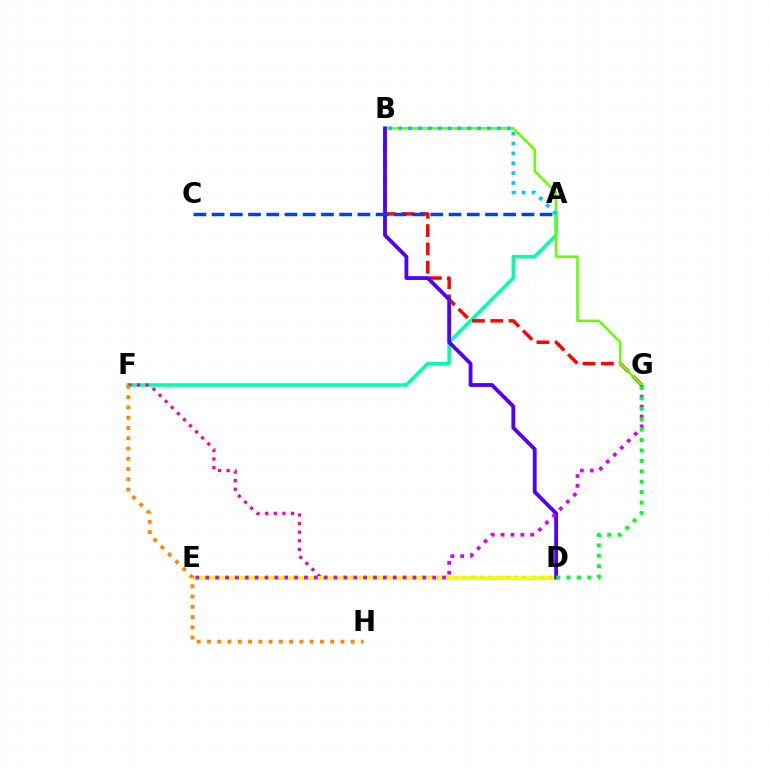{('A', 'F'): [{'color': '#00ffaf', 'line_style': 'solid', 'thickness': 2.57}], ('D', 'F'): [{'color': '#ff00a0', 'line_style': 'dotted', 'thickness': 2.34}], ('B', 'G'): [{'color': '#ff0000', 'line_style': 'dashed', 'thickness': 2.49}, {'color': '#66ff00', 'line_style': 'solid', 'thickness': 1.85}], ('D', 'E'): [{'color': '#eeff00', 'line_style': 'solid', 'thickness': 2.72}], ('B', 'D'): [{'color': '#4f00ff', 'line_style': 'solid', 'thickness': 2.74}], ('A', 'C'): [{'color': '#003fff', 'line_style': 'dashed', 'thickness': 2.48}], ('E', 'G'): [{'color': '#d600ff', 'line_style': 'dotted', 'thickness': 2.68}], ('F', 'H'): [{'color': '#ff8800', 'line_style': 'dotted', 'thickness': 2.79}], ('D', 'G'): [{'color': '#00ff27', 'line_style': 'dotted', 'thickness': 2.83}], ('A', 'B'): [{'color': '#00c7ff', 'line_style': 'dotted', 'thickness': 2.68}]}